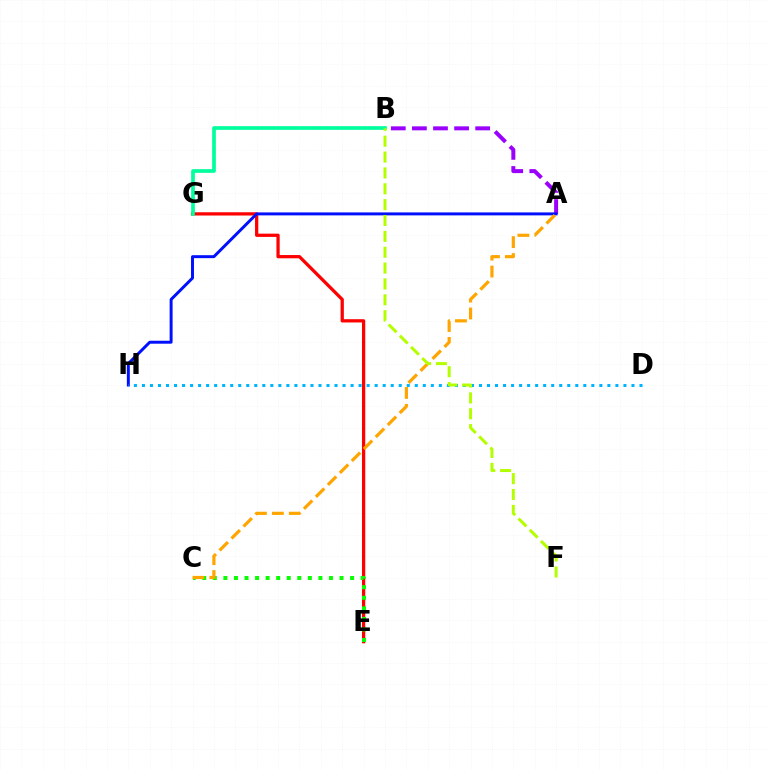{('A', 'B'): [{'color': '#9b00ff', 'line_style': 'dashed', 'thickness': 2.87}], ('B', 'G'): [{'color': '#ff00bd', 'line_style': 'dashed', 'thickness': 1.55}, {'color': '#00ff9d', 'line_style': 'solid', 'thickness': 2.64}], ('E', 'G'): [{'color': '#ff0000', 'line_style': 'solid', 'thickness': 2.35}], ('A', 'H'): [{'color': '#0010ff', 'line_style': 'solid', 'thickness': 2.13}], ('D', 'H'): [{'color': '#00b5ff', 'line_style': 'dotted', 'thickness': 2.18}], ('C', 'E'): [{'color': '#08ff00', 'line_style': 'dotted', 'thickness': 2.87}], ('A', 'C'): [{'color': '#ffa500', 'line_style': 'dashed', 'thickness': 2.3}], ('B', 'F'): [{'color': '#b3ff00', 'line_style': 'dashed', 'thickness': 2.15}]}